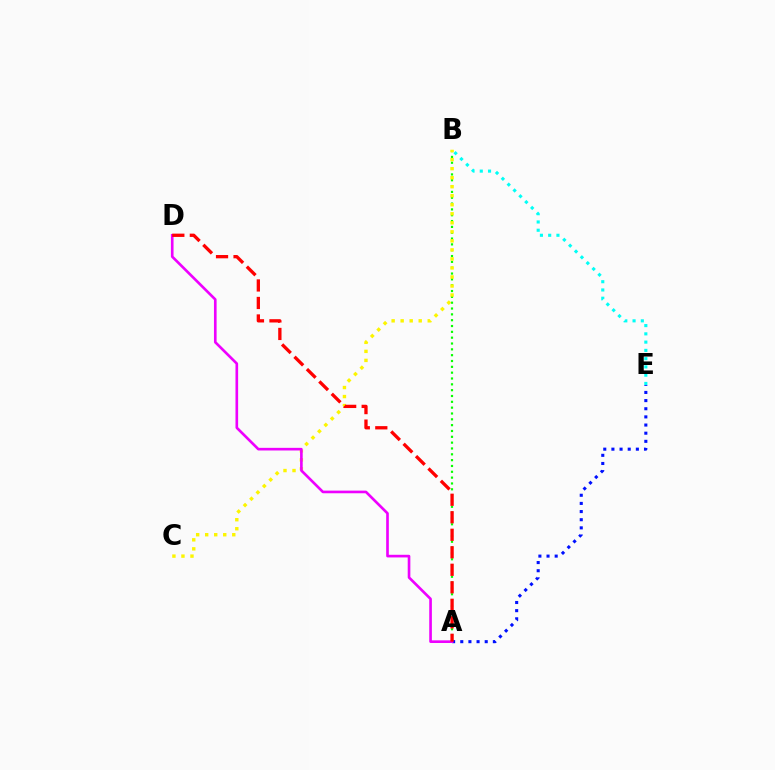{('B', 'E'): [{'color': '#00fff6', 'line_style': 'dotted', 'thickness': 2.25}], ('A', 'B'): [{'color': '#08ff00', 'line_style': 'dotted', 'thickness': 1.58}], ('A', 'E'): [{'color': '#0010ff', 'line_style': 'dotted', 'thickness': 2.21}], ('B', 'C'): [{'color': '#fcf500', 'line_style': 'dotted', 'thickness': 2.45}], ('A', 'D'): [{'color': '#ee00ff', 'line_style': 'solid', 'thickness': 1.9}, {'color': '#ff0000', 'line_style': 'dashed', 'thickness': 2.38}]}